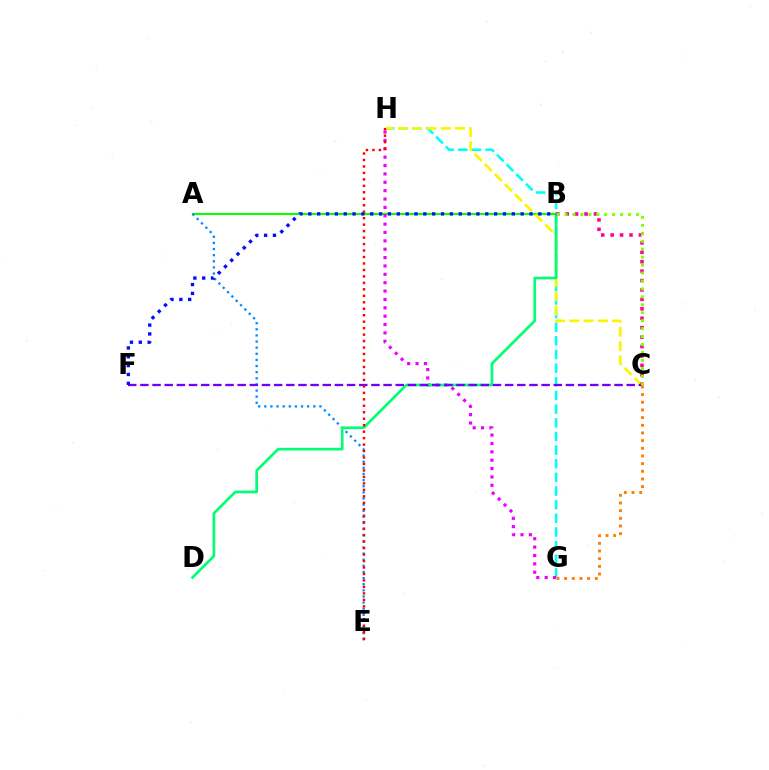{('G', 'H'): [{'color': '#00fff6', 'line_style': 'dashed', 'thickness': 1.85}, {'color': '#ee00ff', 'line_style': 'dotted', 'thickness': 2.27}], ('A', 'B'): [{'color': '#08ff00', 'line_style': 'solid', 'thickness': 1.51}], ('A', 'E'): [{'color': '#008cff', 'line_style': 'dotted', 'thickness': 1.66}], ('C', 'H'): [{'color': '#fcf500', 'line_style': 'dashed', 'thickness': 1.94}], ('B', 'D'): [{'color': '#00ff74', 'line_style': 'solid', 'thickness': 1.92}], ('C', 'F'): [{'color': '#7200ff', 'line_style': 'dashed', 'thickness': 1.65}], ('B', 'C'): [{'color': '#ff0094', 'line_style': 'dotted', 'thickness': 2.56}, {'color': '#84ff00', 'line_style': 'dotted', 'thickness': 2.16}], ('C', 'G'): [{'color': '#ff7c00', 'line_style': 'dotted', 'thickness': 2.08}], ('B', 'F'): [{'color': '#0010ff', 'line_style': 'dotted', 'thickness': 2.4}], ('E', 'H'): [{'color': '#ff0000', 'line_style': 'dotted', 'thickness': 1.76}]}